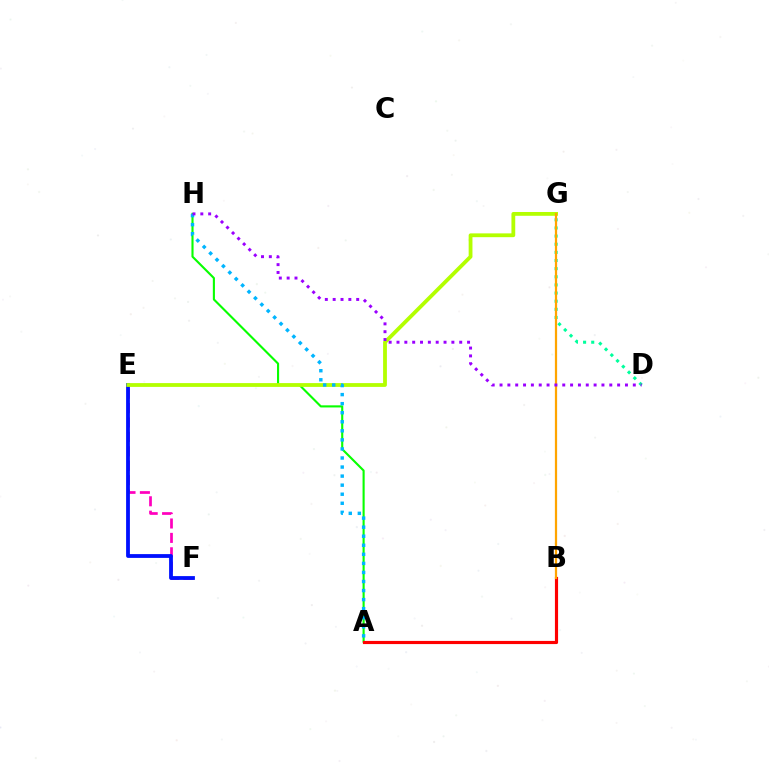{('E', 'F'): [{'color': '#ff00bd', 'line_style': 'dashed', 'thickness': 1.96}, {'color': '#0010ff', 'line_style': 'solid', 'thickness': 2.73}], ('A', 'H'): [{'color': '#08ff00', 'line_style': 'solid', 'thickness': 1.52}, {'color': '#00b5ff', 'line_style': 'dotted', 'thickness': 2.46}], ('D', 'G'): [{'color': '#00ff9d', 'line_style': 'dotted', 'thickness': 2.21}], ('A', 'B'): [{'color': '#ff0000', 'line_style': 'solid', 'thickness': 2.27}], ('E', 'G'): [{'color': '#b3ff00', 'line_style': 'solid', 'thickness': 2.74}], ('B', 'G'): [{'color': '#ffa500', 'line_style': 'solid', 'thickness': 1.61}], ('D', 'H'): [{'color': '#9b00ff', 'line_style': 'dotted', 'thickness': 2.13}]}